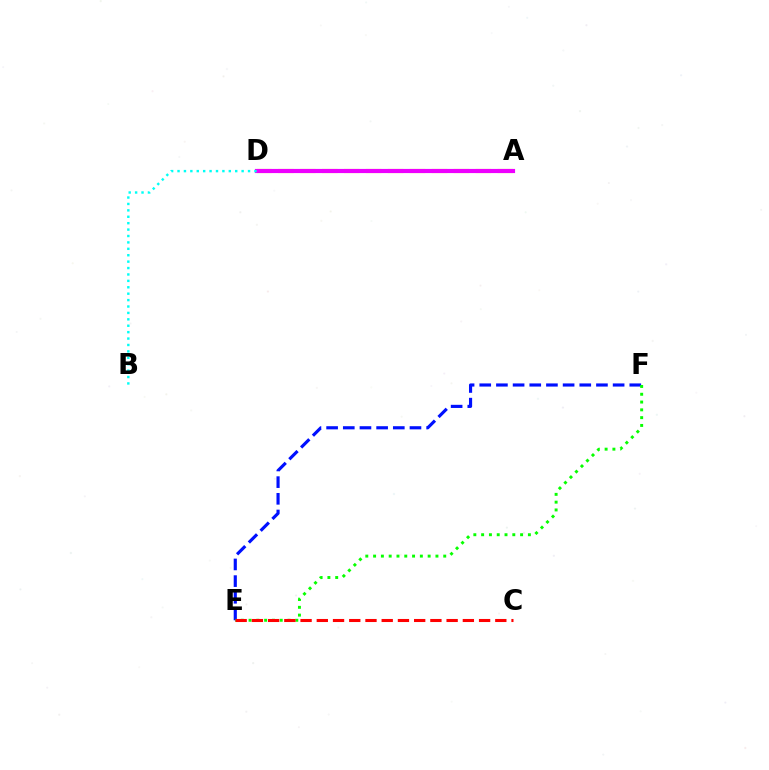{('E', 'F'): [{'color': '#0010ff', 'line_style': 'dashed', 'thickness': 2.26}, {'color': '#08ff00', 'line_style': 'dotted', 'thickness': 2.12}], ('A', 'D'): [{'color': '#fcf500', 'line_style': 'dashed', 'thickness': 2.98}, {'color': '#ee00ff', 'line_style': 'solid', 'thickness': 2.99}], ('C', 'E'): [{'color': '#ff0000', 'line_style': 'dashed', 'thickness': 2.2}], ('B', 'D'): [{'color': '#00fff6', 'line_style': 'dotted', 'thickness': 1.74}]}